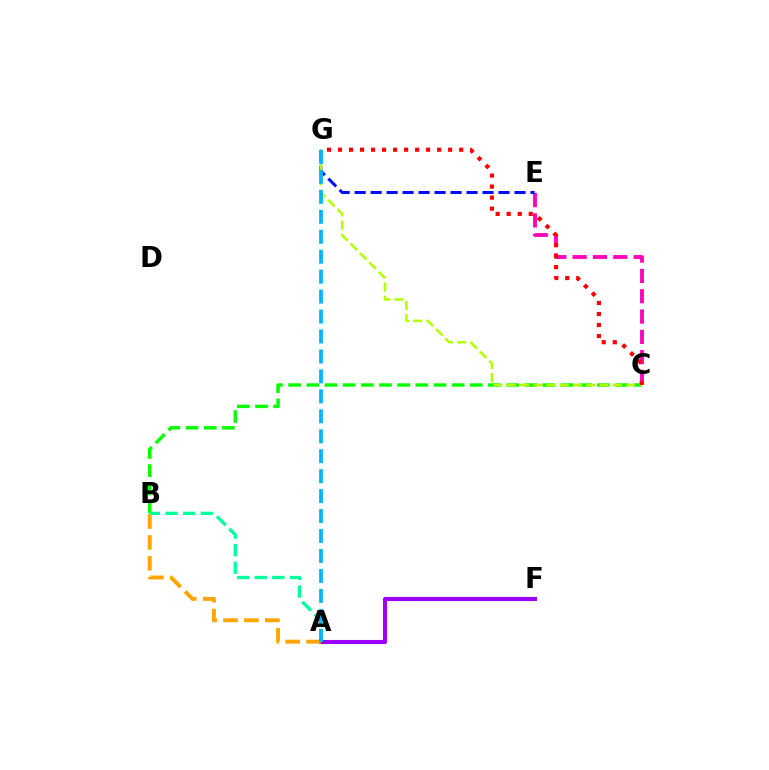{('A', 'F'): [{'color': '#9b00ff', 'line_style': 'solid', 'thickness': 2.95}], ('B', 'C'): [{'color': '#08ff00', 'line_style': 'dashed', 'thickness': 2.47}], ('C', 'E'): [{'color': '#ff00bd', 'line_style': 'dashed', 'thickness': 2.76}], ('A', 'B'): [{'color': '#00ff9d', 'line_style': 'dashed', 'thickness': 2.39}, {'color': '#ffa500', 'line_style': 'dashed', 'thickness': 2.84}], ('E', 'G'): [{'color': '#0010ff', 'line_style': 'dashed', 'thickness': 2.17}], ('C', 'G'): [{'color': '#b3ff00', 'line_style': 'dashed', 'thickness': 1.8}, {'color': '#ff0000', 'line_style': 'dotted', 'thickness': 2.99}], ('A', 'G'): [{'color': '#00b5ff', 'line_style': 'dashed', 'thickness': 2.71}]}